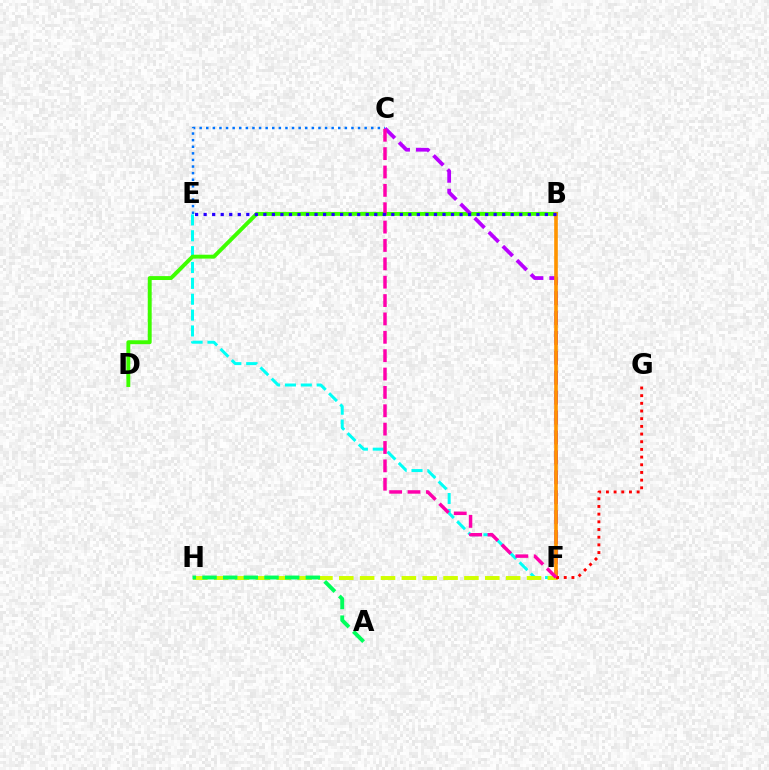{('C', 'E'): [{'color': '#0074ff', 'line_style': 'dotted', 'thickness': 1.79}], ('E', 'F'): [{'color': '#00fff6', 'line_style': 'dashed', 'thickness': 2.16}], ('B', 'D'): [{'color': '#3dff00', 'line_style': 'solid', 'thickness': 2.82}], ('C', 'F'): [{'color': '#b900ff', 'line_style': 'dashed', 'thickness': 2.7}, {'color': '#ff00ac', 'line_style': 'dashed', 'thickness': 2.5}], ('B', 'F'): [{'color': '#ff9400', 'line_style': 'solid', 'thickness': 2.62}], ('F', 'H'): [{'color': '#d1ff00', 'line_style': 'dashed', 'thickness': 2.83}], ('F', 'G'): [{'color': '#ff0000', 'line_style': 'dotted', 'thickness': 2.09}], ('A', 'H'): [{'color': '#00ff5c', 'line_style': 'dashed', 'thickness': 2.81}], ('B', 'E'): [{'color': '#2500ff', 'line_style': 'dotted', 'thickness': 2.32}]}